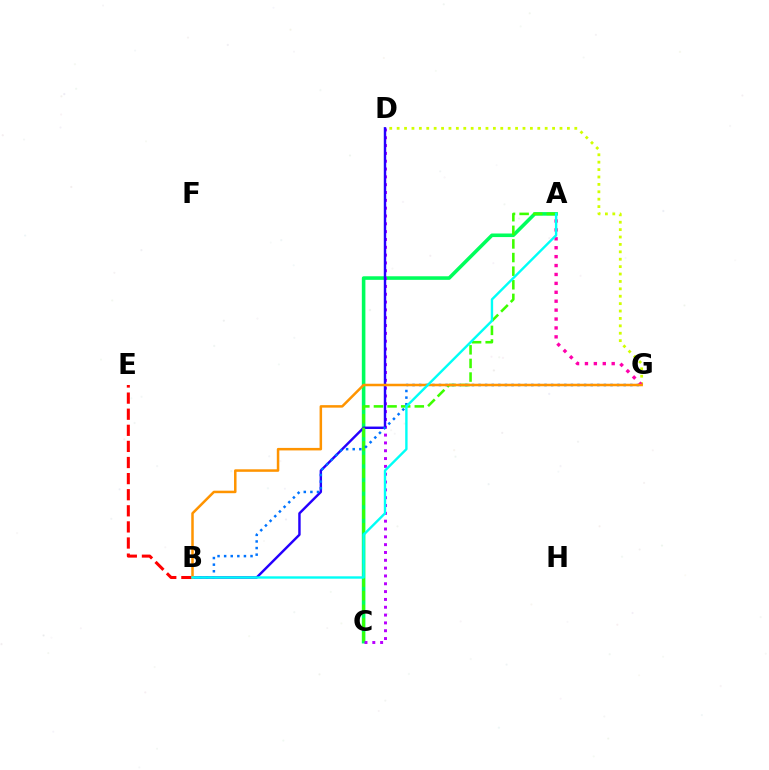{('A', 'C'): [{'color': '#00ff5c', 'line_style': 'solid', 'thickness': 2.57}, {'color': '#3dff00', 'line_style': 'dashed', 'thickness': 1.85}], ('C', 'D'): [{'color': '#b900ff', 'line_style': 'dotted', 'thickness': 2.13}], ('B', 'D'): [{'color': '#2500ff', 'line_style': 'solid', 'thickness': 1.75}], ('D', 'G'): [{'color': '#d1ff00', 'line_style': 'dotted', 'thickness': 2.01}], ('B', 'G'): [{'color': '#0074ff', 'line_style': 'dotted', 'thickness': 1.79}, {'color': '#ff9400', 'line_style': 'solid', 'thickness': 1.81}], ('A', 'G'): [{'color': '#ff00ac', 'line_style': 'dotted', 'thickness': 2.42}], ('B', 'E'): [{'color': '#ff0000', 'line_style': 'dashed', 'thickness': 2.19}], ('A', 'B'): [{'color': '#00fff6', 'line_style': 'solid', 'thickness': 1.72}]}